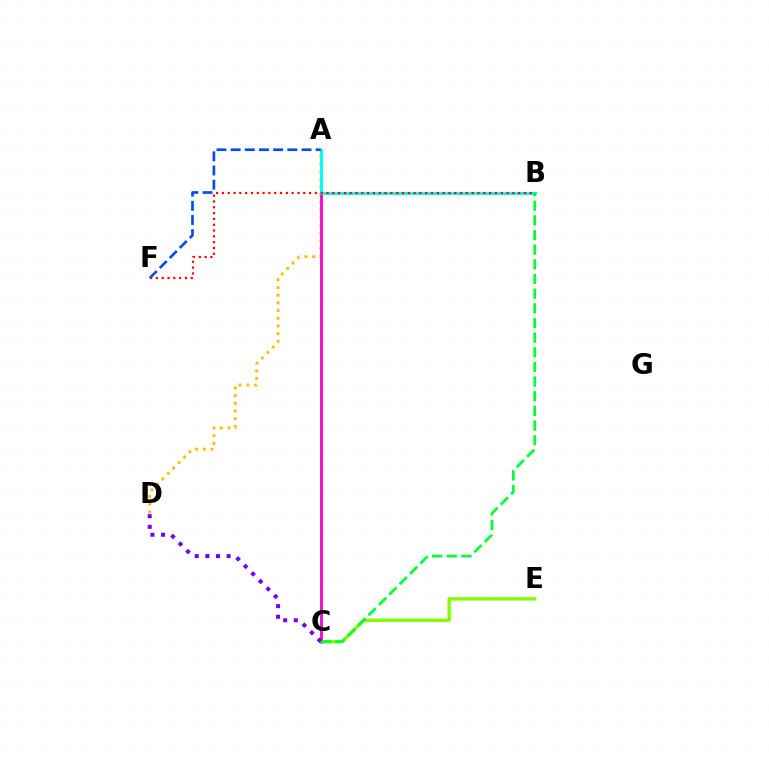{('A', 'D'): [{'color': '#ffbd00', 'line_style': 'dotted', 'thickness': 2.09}], ('A', 'C'): [{'color': '#ff00cf', 'line_style': 'solid', 'thickness': 2.04}], ('A', 'B'): [{'color': '#00fff6', 'line_style': 'solid', 'thickness': 2.17}], ('C', 'E'): [{'color': '#84ff00', 'line_style': 'solid', 'thickness': 2.43}], ('A', 'F'): [{'color': '#004bff', 'line_style': 'dashed', 'thickness': 1.93}], ('B', 'F'): [{'color': '#ff0000', 'line_style': 'dotted', 'thickness': 1.58}], ('B', 'C'): [{'color': '#00ff39', 'line_style': 'dashed', 'thickness': 1.99}], ('C', 'D'): [{'color': '#7200ff', 'line_style': 'dotted', 'thickness': 2.89}]}